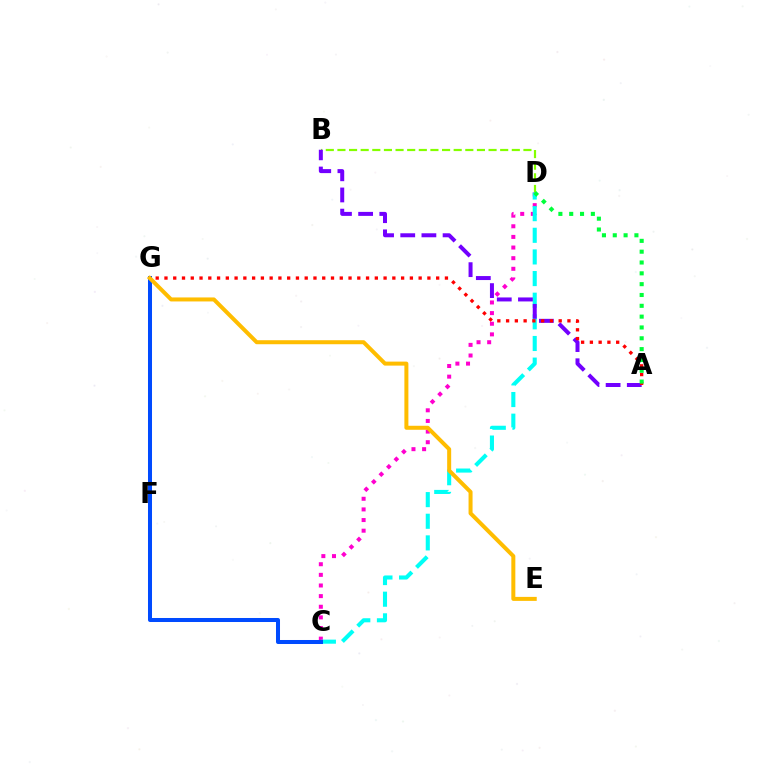{('B', 'D'): [{'color': '#84ff00', 'line_style': 'dashed', 'thickness': 1.58}], ('C', 'D'): [{'color': '#ff00cf', 'line_style': 'dotted', 'thickness': 2.89}, {'color': '#00fff6', 'line_style': 'dashed', 'thickness': 2.94}], ('C', 'G'): [{'color': '#004bff', 'line_style': 'solid', 'thickness': 2.89}], ('A', 'B'): [{'color': '#7200ff', 'line_style': 'dashed', 'thickness': 2.88}], ('A', 'G'): [{'color': '#ff0000', 'line_style': 'dotted', 'thickness': 2.38}], ('A', 'D'): [{'color': '#00ff39', 'line_style': 'dotted', 'thickness': 2.94}], ('E', 'G'): [{'color': '#ffbd00', 'line_style': 'solid', 'thickness': 2.88}]}